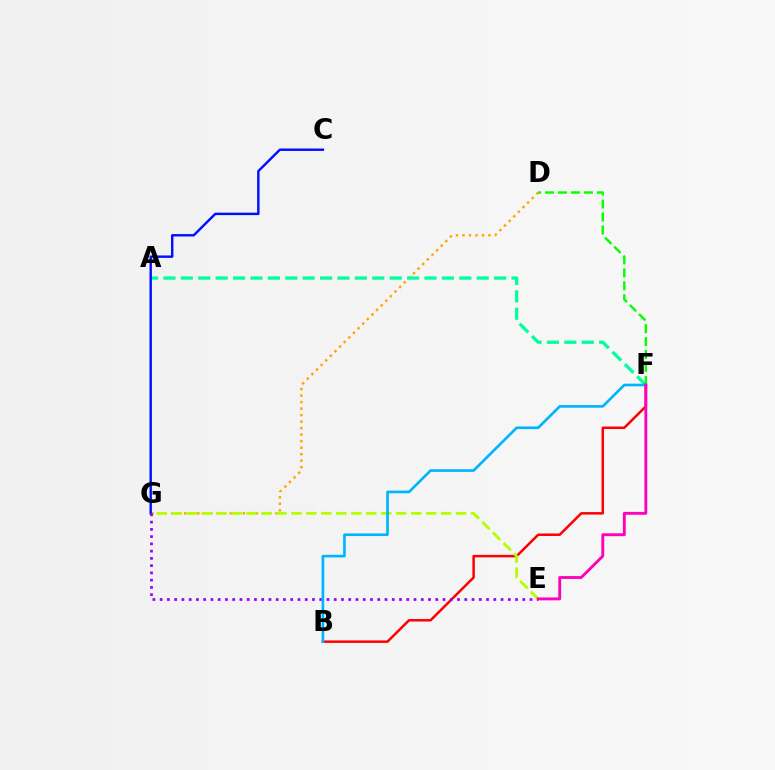{('B', 'F'): [{'color': '#ff0000', 'line_style': 'solid', 'thickness': 1.79}, {'color': '#00b5ff', 'line_style': 'solid', 'thickness': 1.91}], ('D', 'G'): [{'color': '#ffa500', 'line_style': 'dotted', 'thickness': 1.77}], ('A', 'F'): [{'color': '#00ff9d', 'line_style': 'dashed', 'thickness': 2.36}], ('E', 'G'): [{'color': '#b3ff00', 'line_style': 'dashed', 'thickness': 2.03}, {'color': '#9b00ff', 'line_style': 'dotted', 'thickness': 1.97}], ('D', 'F'): [{'color': '#08ff00', 'line_style': 'dashed', 'thickness': 1.76}], ('C', 'G'): [{'color': '#0010ff', 'line_style': 'solid', 'thickness': 1.75}], ('E', 'F'): [{'color': '#ff00bd', 'line_style': 'solid', 'thickness': 2.07}]}